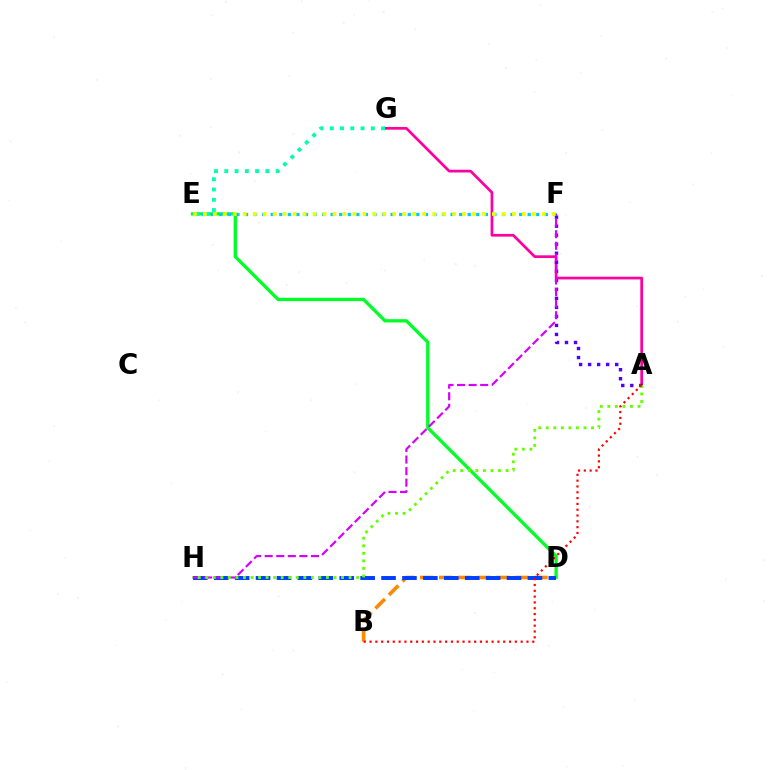{('A', 'G'): [{'color': '#ff00a0', 'line_style': 'solid', 'thickness': 1.96}], ('B', 'D'): [{'color': '#ff8800', 'line_style': 'dashed', 'thickness': 2.59}], ('D', 'E'): [{'color': '#00ff27', 'line_style': 'solid', 'thickness': 2.38}], ('E', 'F'): [{'color': '#00c7ff', 'line_style': 'dotted', 'thickness': 2.33}, {'color': '#eeff00', 'line_style': 'dotted', 'thickness': 2.71}], ('D', 'H'): [{'color': '#003fff', 'line_style': 'dashed', 'thickness': 2.84}], ('A', 'F'): [{'color': '#4f00ff', 'line_style': 'dotted', 'thickness': 2.45}], ('F', 'H'): [{'color': '#d600ff', 'line_style': 'dashed', 'thickness': 1.57}], ('E', 'G'): [{'color': '#00ffaf', 'line_style': 'dotted', 'thickness': 2.79}], ('A', 'H'): [{'color': '#66ff00', 'line_style': 'dotted', 'thickness': 2.05}], ('A', 'B'): [{'color': '#ff0000', 'line_style': 'dotted', 'thickness': 1.58}]}